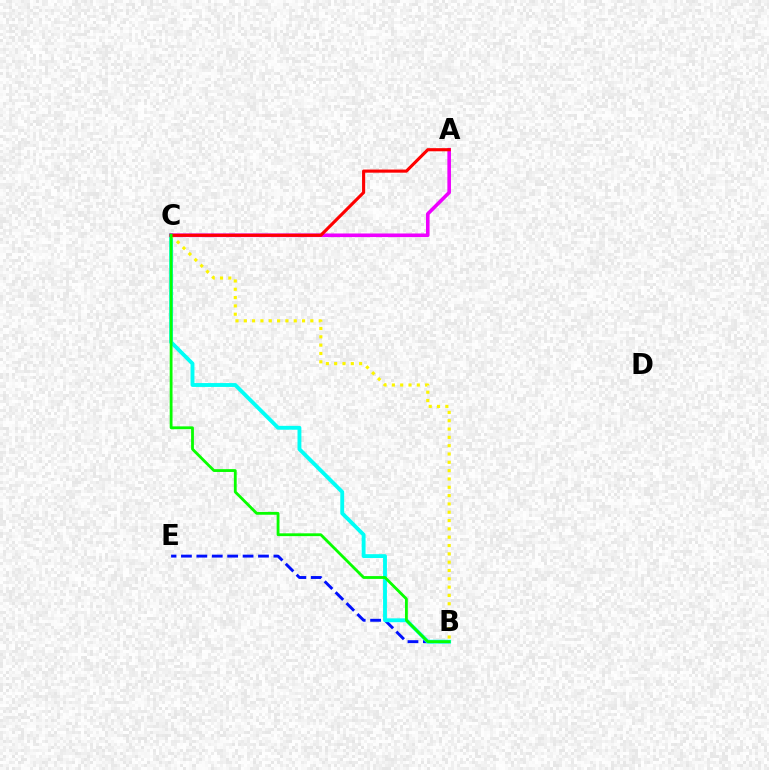{('B', 'E'): [{'color': '#0010ff', 'line_style': 'dashed', 'thickness': 2.09}], ('B', 'C'): [{'color': '#00fff6', 'line_style': 'solid', 'thickness': 2.78}, {'color': '#fcf500', 'line_style': 'dotted', 'thickness': 2.26}, {'color': '#08ff00', 'line_style': 'solid', 'thickness': 2.03}], ('A', 'C'): [{'color': '#ee00ff', 'line_style': 'solid', 'thickness': 2.59}, {'color': '#ff0000', 'line_style': 'solid', 'thickness': 2.25}]}